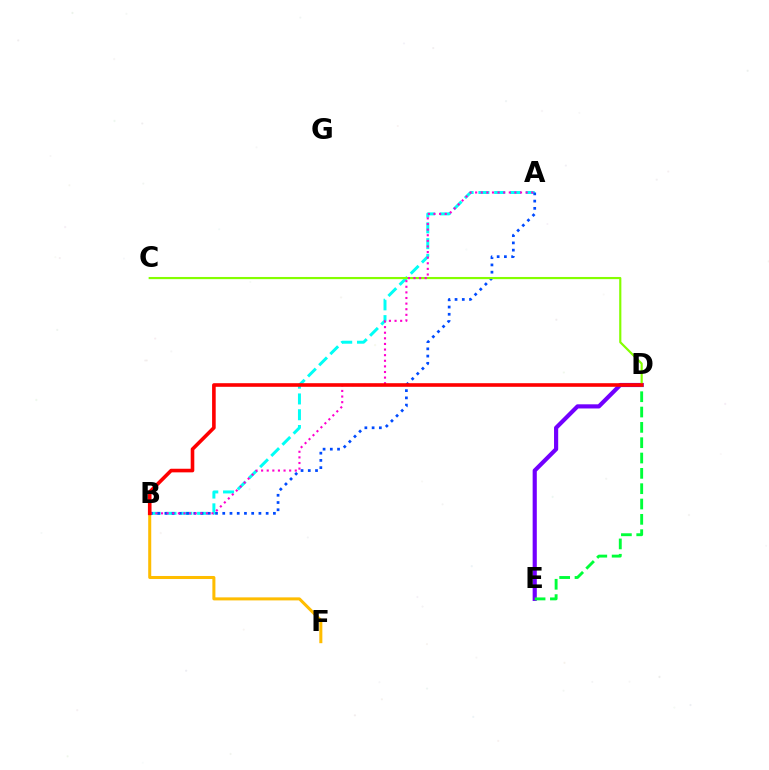{('A', 'B'): [{'color': '#00fff6', 'line_style': 'dashed', 'thickness': 2.14}, {'color': '#004bff', 'line_style': 'dotted', 'thickness': 1.97}, {'color': '#ff00cf', 'line_style': 'dotted', 'thickness': 1.52}], ('B', 'F'): [{'color': '#ffbd00', 'line_style': 'solid', 'thickness': 2.18}], ('D', 'E'): [{'color': '#7200ff', 'line_style': 'solid', 'thickness': 2.99}, {'color': '#00ff39', 'line_style': 'dashed', 'thickness': 2.08}], ('C', 'D'): [{'color': '#84ff00', 'line_style': 'solid', 'thickness': 1.56}], ('B', 'D'): [{'color': '#ff0000', 'line_style': 'solid', 'thickness': 2.6}]}